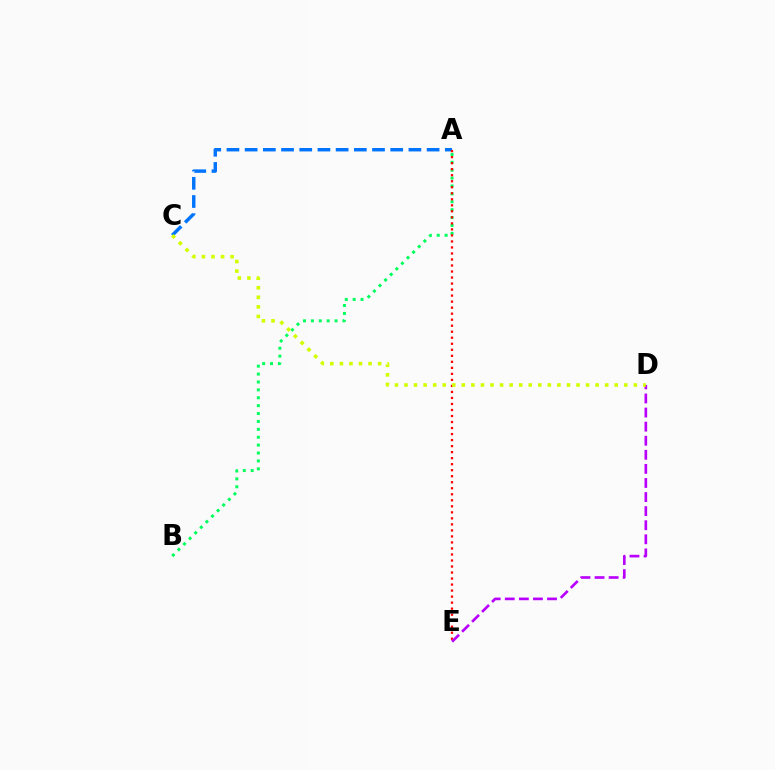{('A', 'C'): [{'color': '#0074ff', 'line_style': 'dashed', 'thickness': 2.47}], ('A', 'B'): [{'color': '#00ff5c', 'line_style': 'dotted', 'thickness': 2.14}], ('A', 'E'): [{'color': '#ff0000', 'line_style': 'dotted', 'thickness': 1.64}], ('D', 'E'): [{'color': '#b900ff', 'line_style': 'dashed', 'thickness': 1.91}], ('C', 'D'): [{'color': '#d1ff00', 'line_style': 'dotted', 'thickness': 2.6}]}